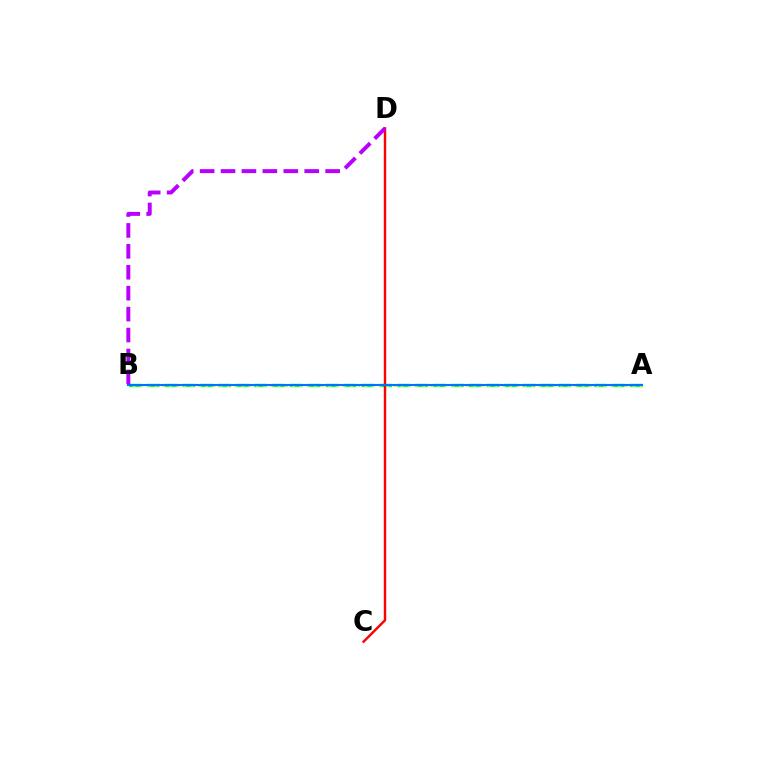{('A', 'B'): [{'color': '#00ff5c', 'line_style': 'dashed', 'thickness': 2.43}, {'color': '#d1ff00', 'line_style': 'dotted', 'thickness': 1.97}, {'color': '#0074ff', 'line_style': 'solid', 'thickness': 1.51}], ('C', 'D'): [{'color': '#ff0000', 'line_style': 'solid', 'thickness': 1.74}], ('B', 'D'): [{'color': '#b900ff', 'line_style': 'dashed', 'thickness': 2.84}]}